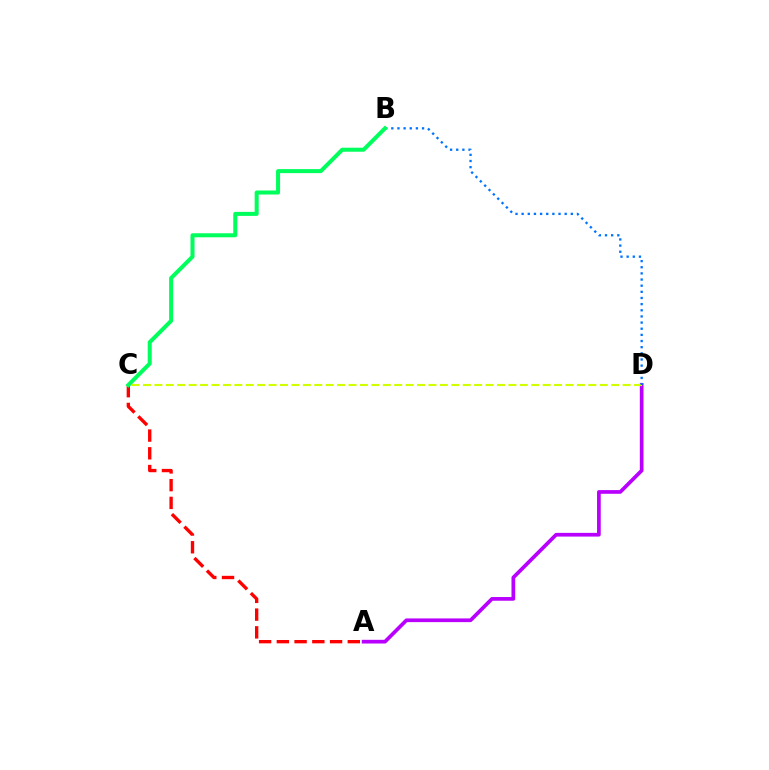{('A', 'C'): [{'color': '#ff0000', 'line_style': 'dashed', 'thickness': 2.41}], ('A', 'D'): [{'color': '#b900ff', 'line_style': 'solid', 'thickness': 2.66}], ('C', 'D'): [{'color': '#d1ff00', 'line_style': 'dashed', 'thickness': 1.55}], ('B', 'D'): [{'color': '#0074ff', 'line_style': 'dotted', 'thickness': 1.67}], ('B', 'C'): [{'color': '#00ff5c', 'line_style': 'solid', 'thickness': 2.89}]}